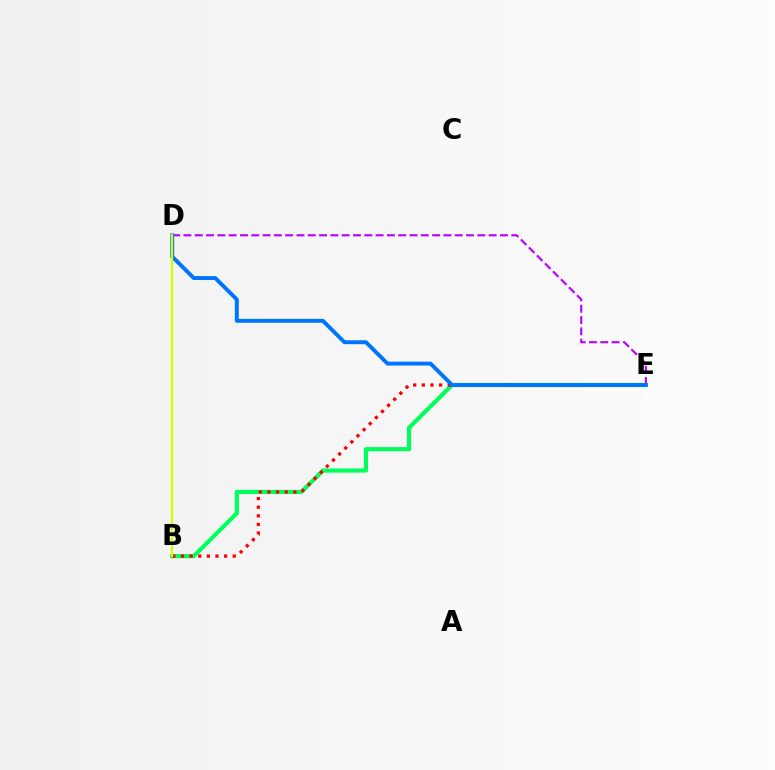{('B', 'E'): [{'color': '#00ff5c', 'line_style': 'solid', 'thickness': 3.0}, {'color': '#ff0000', 'line_style': 'dotted', 'thickness': 2.34}], ('D', 'E'): [{'color': '#b900ff', 'line_style': 'dashed', 'thickness': 1.54}, {'color': '#0074ff', 'line_style': 'solid', 'thickness': 2.82}], ('B', 'D'): [{'color': '#d1ff00', 'line_style': 'solid', 'thickness': 1.63}]}